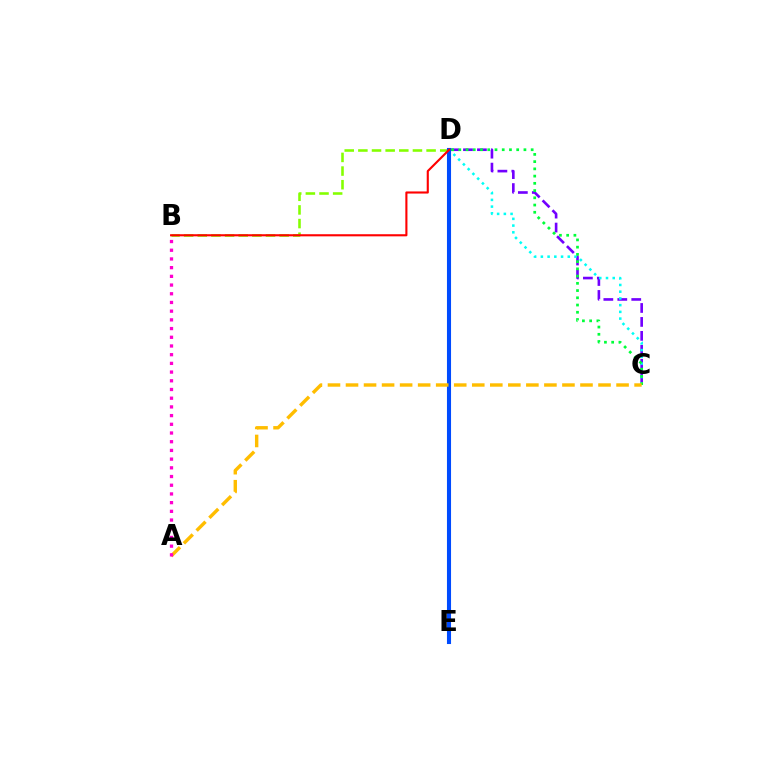{('C', 'D'): [{'color': '#7200ff', 'line_style': 'dashed', 'thickness': 1.89}, {'color': '#00fff6', 'line_style': 'dotted', 'thickness': 1.83}, {'color': '#00ff39', 'line_style': 'dotted', 'thickness': 1.97}], ('B', 'D'): [{'color': '#84ff00', 'line_style': 'dashed', 'thickness': 1.85}, {'color': '#ff0000', 'line_style': 'solid', 'thickness': 1.52}], ('D', 'E'): [{'color': '#004bff', 'line_style': 'solid', 'thickness': 2.94}], ('A', 'C'): [{'color': '#ffbd00', 'line_style': 'dashed', 'thickness': 2.45}], ('A', 'B'): [{'color': '#ff00cf', 'line_style': 'dotted', 'thickness': 2.36}]}